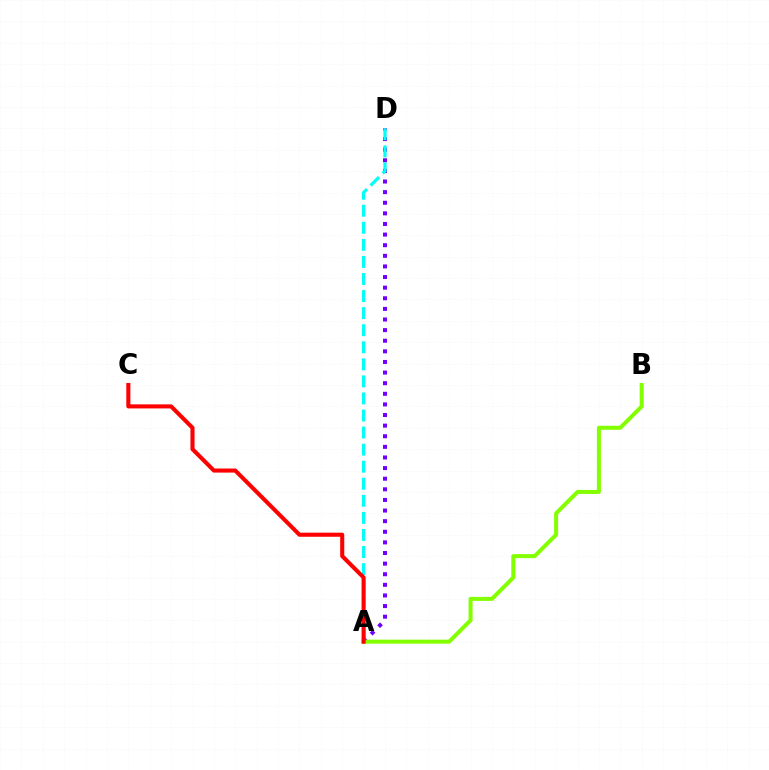{('A', 'D'): [{'color': '#7200ff', 'line_style': 'dotted', 'thickness': 2.88}, {'color': '#00fff6', 'line_style': 'dashed', 'thickness': 2.32}], ('A', 'B'): [{'color': '#84ff00', 'line_style': 'solid', 'thickness': 2.9}], ('A', 'C'): [{'color': '#ff0000', 'line_style': 'solid', 'thickness': 2.93}]}